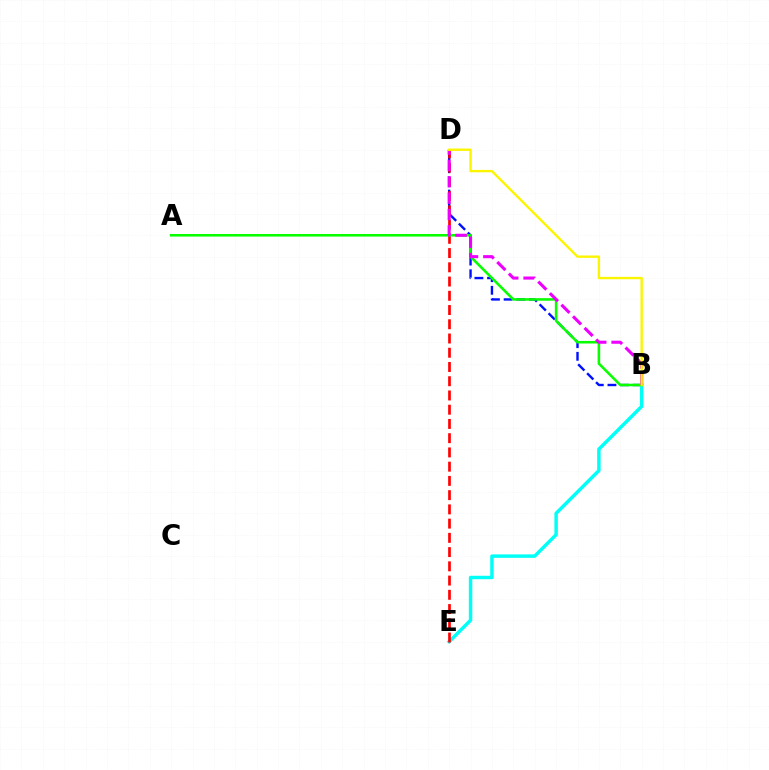{('B', 'D'): [{'color': '#0010ff', 'line_style': 'dashed', 'thickness': 1.72}, {'color': '#ee00ff', 'line_style': 'dashed', 'thickness': 2.22}, {'color': '#fcf500', 'line_style': 'solid', 'thickness': 1.71}], ('B', 'E'): [{'color': '#00fff6', 'line_style': 'solid', 'thickness': 2.48}], ('D', 'E'): [{'color': '#ff0000', 'line_style': 'dashed', 'thickness': 1.93}], ('A', 'B'): [{'color': '#08ff00', 'line_style': 'solid', 'thickness': 1.85}]}